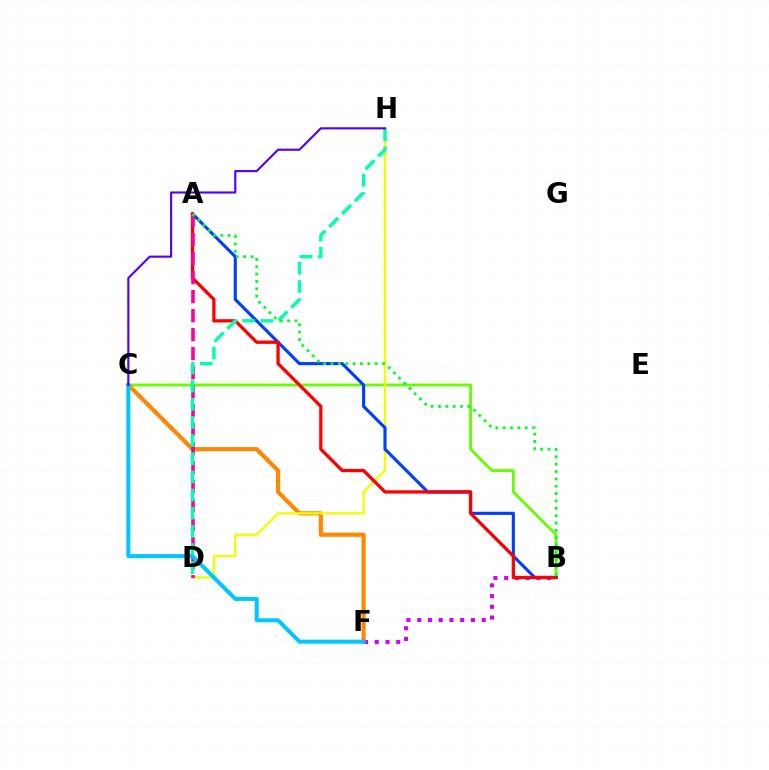{('B', 'C'): [{'color': '#66ff00', 'line_style': 'solid', 'thickness': 2.06}], ('C', 'F'): [{'color': '#ff8800', 'line_style': 'solid', 'thickness': 3.0}, {'color': '#00c7ff', 'line_style': 'solid', 'thickness': 2.89}], ('D', 'H'): [{'color': '#eeff00', 'line_style': 'solid', 'thickness': 1.68}, {'color': '#00ffaf', 'line_style': 'dashed', 'thickness': 2.47}], ('A', 'B'): [{'color': '#003fff', 'line_style': 'solid', 'thickness': 2.25}, {'color': '#ff0000', 'line_style': 'solid', 'thickness': 2.37}, {'color': '#00ff27', 'line_style': 'dotted', 'thickness': 2.0}], ('B', 'F'): [{'color': '#d600ff', 'line_style': 'dotted', 'thickness': 2.92}], ('A', 'D'): [{'color': '#ff00a0', 'line_style': 'dashed', 'thickness': 2.58}], ('C', 'H'): [{'color': '#4f00ff', 'line_style': 'solid', 'thickness': 1.53}]}